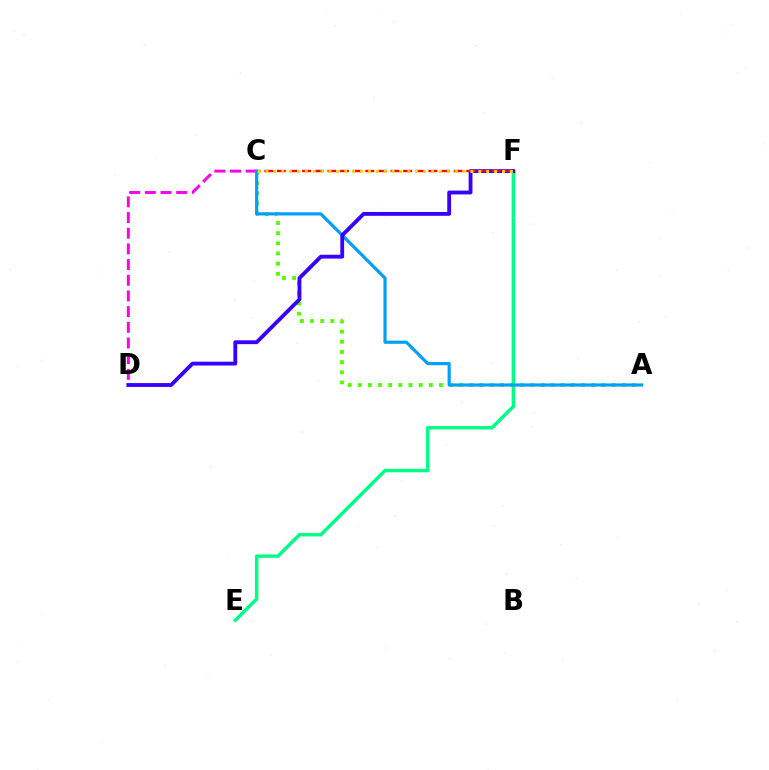{('E', 'F'): [{'color': '#00ff86', 'line_style': 'solid', 'thickness': 2.47}], ('C', 'D'): [{'color': '#ff00ed', 'line_style': 'dashed', 'thickness': 2.13}], ('A', 'C'): [{'color': '#4fff00', 'line_style': 'dotted', 'thickness': 2.76}, {'color': '#009eff', 'line_style': 'solid', 'thickness': 2.28}], ('D', 'F'): [{'color': '#3700ff', 'line_style': 'solid', 'thickness': 2.76}], ('C', 'F'): [{'color': '#ff0000', 'line_style': 'dashed', 'thickness': 1.72}, {'color': '#ffd500', 'line_style': 'dotted', 'thickness': 2.14}]}